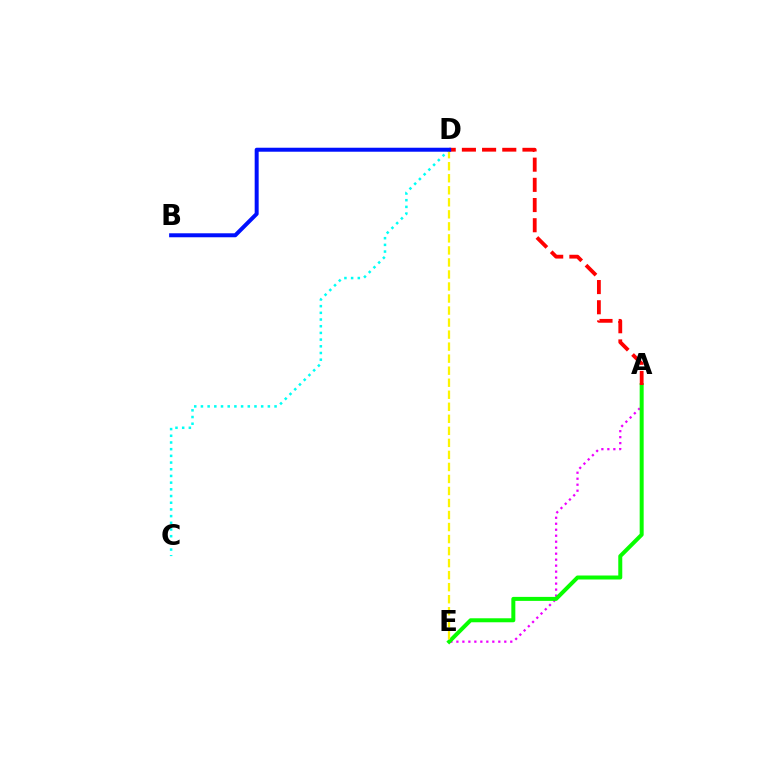{('A', 'E'): [{'color': '#ee00ff', 'line_style': 'dotted', 'thickness': 1.63}, {'color': '#08ff00', 'line_style': 'solid', 'thickness': 2.87}], ('C', 'D'): [{'color': '#00fff6', 'line_style': 'dotted', 'thickness': 1.82}], ('D', 'E'): [{'color': '#fcf500', 'line_style': 'dashed', 'thickness': 1.63}], ('A', 'D'): [{'color': '#ff0000', 'line_style': 'dashed', 'thickness': 2.74}], ('B', 'D'): [{'color': '#0010ff', 'line_style': 'solid', 'thickness': 2.87}]}